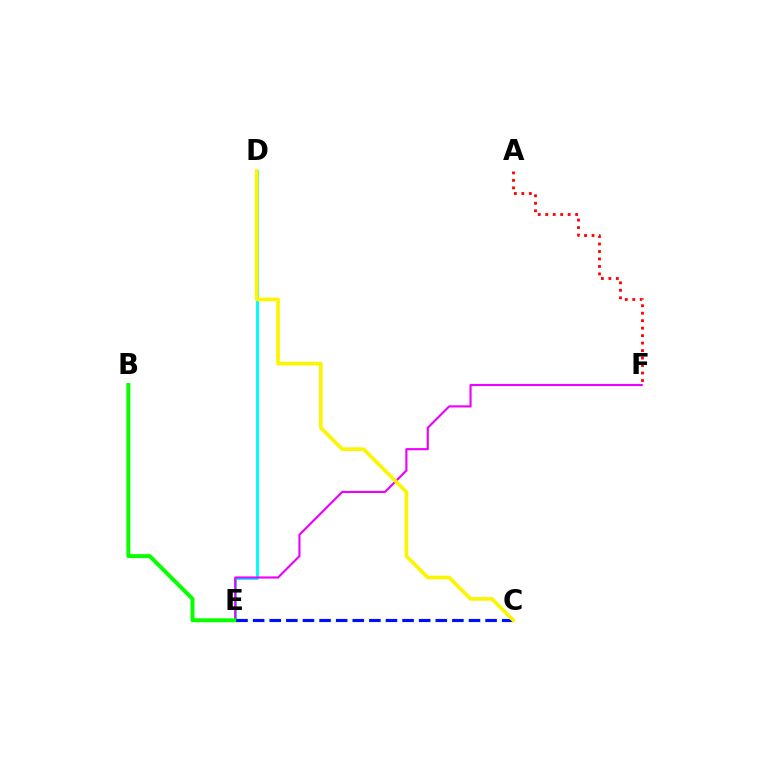{('D', 'E'): [{'color': '#00fff6', 'line_style': 'solid', 'thickness': 2.13}], ('A', 'F'): [{'color': '#ff0000', 'line_style': 'dotted', 'thickness': 2.03}], ('E', 'F'): [{'color': '#ee00ff', 'line_style': 'solid', 'thickness': 1.54}], ('B', 'E'): [{'color': '#08ff00', 'line_style': 'solid', 'thickness': 2.85}], ('C', 'E'): [{'color': '#0010ff', 'line_style': 'dashed', 'thickness': 2.26}], ('C', 'D'): [{'color': '#fcf500', 'line_style': 'solid', 'thickness': 2.65}]}